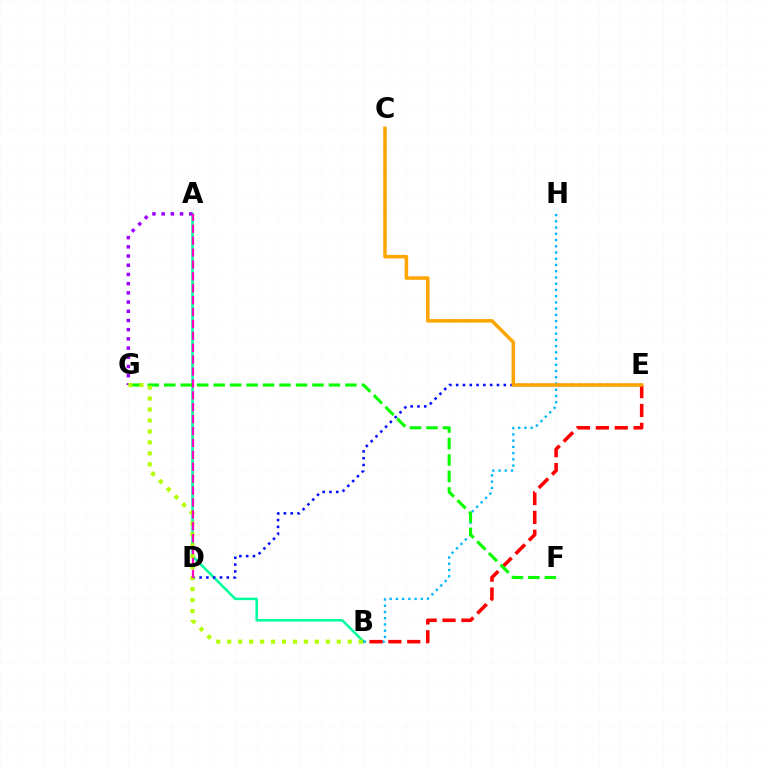{('A', 'B'): [{'color': '#00ff9d', 'line_style': 'solid', 'thickness': 1.81}], ('A', 'G'): [{'color': '#9b00ff', 'line_style': 'dotted', 'thickness': 2.5}], ('B', 'H'): [{'color': '#00b5ff', 'line_style': 'dotted', 'thickness': 1.7}], ('B', 'E'): [{'color': '#ff0000', 'line_style': 'dashed', 'thickness': 2.56}], ('F', 'G'): [{'color': '#08ff00', 'line_style': 'dashed', 'thickness': 2.24}], ('D', 'E'): [{'color': '#0010ff', 'line_style': 'dotted', 'thickness': 1.85}], ('B', 'G'): [{'color': '#b3ff00', 'line_style': 'dotted', 'thickness': 2.98}], ('C', 'E'): [{'color': '#ffa500', 'line_style': 'solid', 'thickness': 2.54}], ('A', 'D'): [{'color': '#ff00bd', 'line_style': 'dashed', 'thickness': 1.62}]}